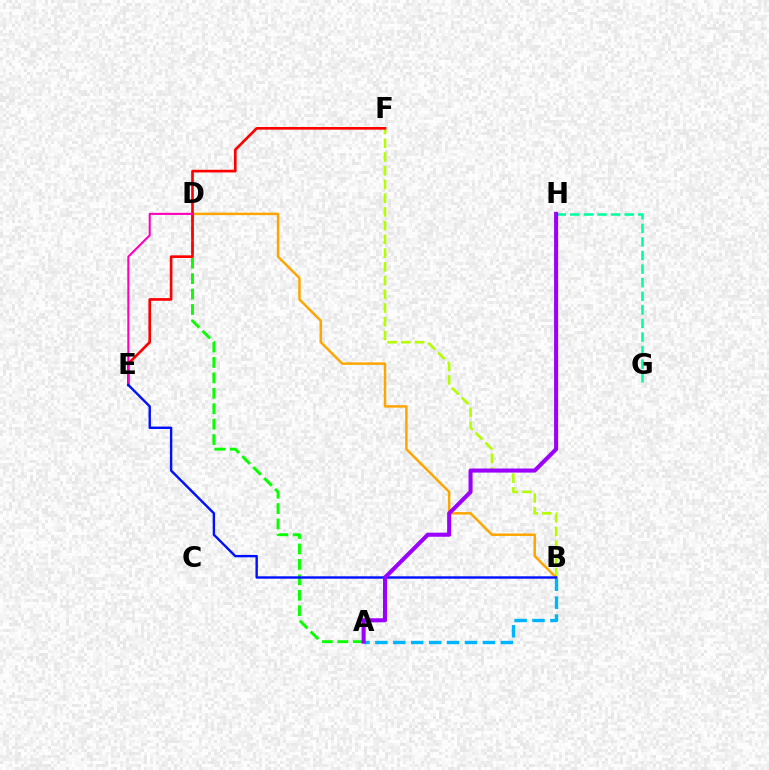{('A', 'B'): [{'color': '#00b5ff', 'line_style': 'dashed', 'thickness': 2.43}], ('B', 'F'): [{'color': '#b3ff00', 'line_style': 'dashed', 'thickness': 1.87}], ('A', 'D'): [{'color': '#08ff00', 'line_style': 'dashed', 'thickness': 2.1}], ('G', 'H'): [{'color': '#00ff9d', 'line_style': 'dashed', 'thickness': 1.85}], ('B', 'D'): [{'color': '#ffa500', 'line_style': 'solid', 'thickness': 1.78}], ('E', 'F'): [{'color': '#ff0000', 'line_style': 'solid', 'thickness': 1.91}], ('D', 'E'): [{'color': '#ff00bd', 'line_style': 'solid', 'thickness': 1.5}], ('B', 'E'): [{'color': '#0010ff', 'line_style': 'solid', 'thickness': 1.73}], ('A', 'H'): [{'color': '#9b00ff', 'line_style': 'solid', 'thickness': 2.92}]}